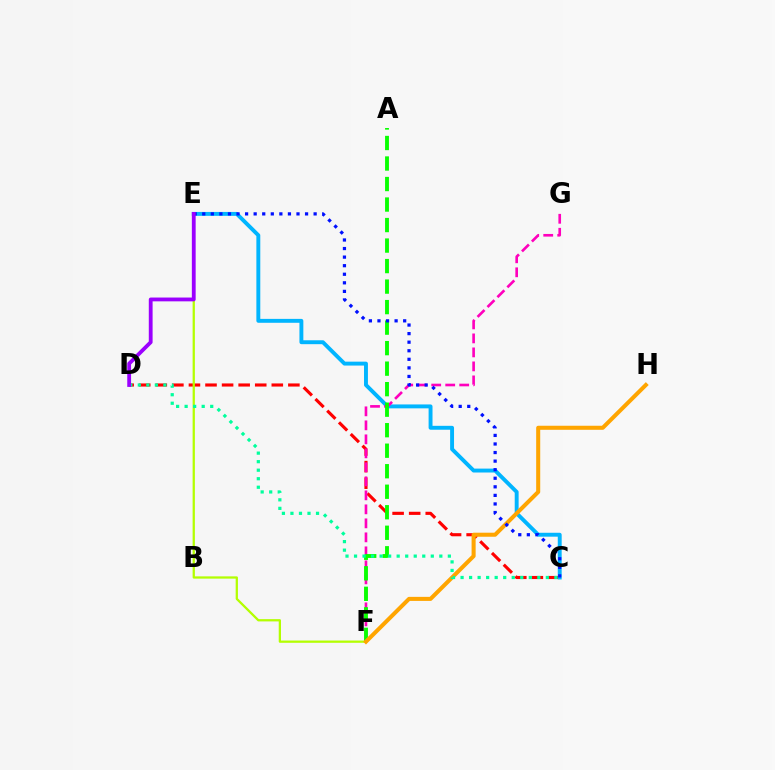{('C', 'D'): [{'color': '#ff0000', 'line_style': 'dashed', 'thickness': 2.25}, {'color': '#00ff9d', 'line_style': 'dotted', 'thickness': 2.32}], ('C', 'E'): [{'color': '#00b5ff', 'line_style': 'solid', 'thickness': 2.81}, {'color': '#0010ff', 'line_style': 'dotted', 'thickness': 2.33}], ('F', 'G'): [{'color': '#ff00bd', 'line_style': 'dashed', 'thickness': 1.9}], ('A', 'F'): [{'color': '#08ff00', 'line_style': 'dashed', 'thickness': 2.79}], ('E', 'F'): [{'color': '#b3ff00', 'line_style': 'solid', 'thickness': 1.63}], ('F', 'H'): [{'color': '#ffa500', 'line_style': 'solid', 'thickness': 2.91}], ('D', 'E'): [{'color': '#9b00ff', 'line_style': 'solid', 'thickness': 2.74}]}